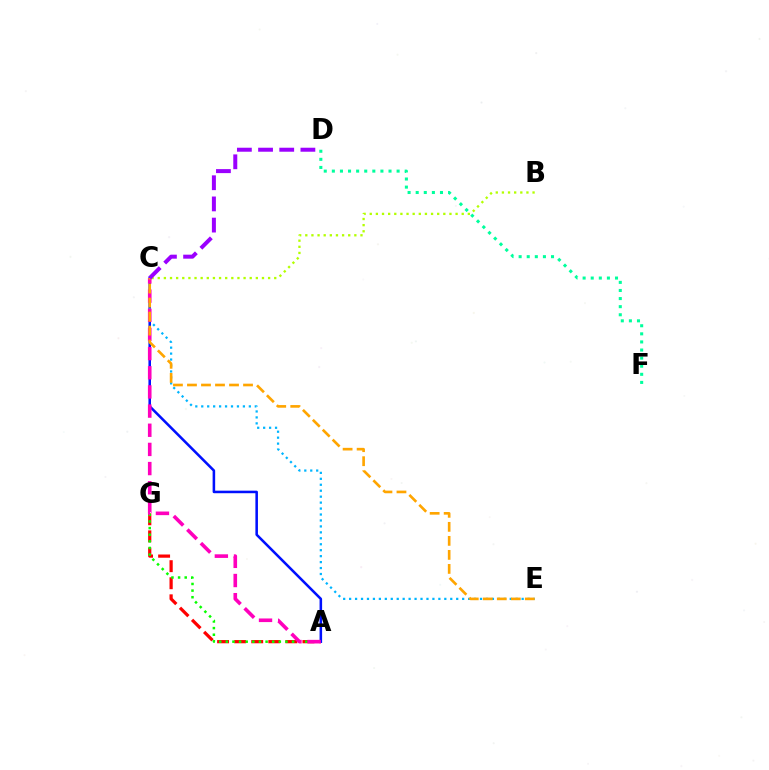{('A', 'G'): [{'color': '#ff0000', 'line_style': 'dashed', 'thickness': 2.32}, {'color': '#08ff00', 'line_style': 'dotted', 'thickness': 1.8}], ('A', 'C'): [{'color': '#0010ff', 'line_style': 'solid', 'thickness': 1.84}, {'color': '#ff00bd', 'line_style': 'dashed', 'thickness': 2.6}], ('B', 'C'): [{'color': '#b3ff00', 'line_style': 'dotted', 'thickness': 1.67}], ('C', 'E'): [{'color': '#00b5ff', 'line_style': 'dotted', 'thickness': 1.62}, {'color': '#ffa500', 'line_style': 'dashed', 'thickness': 1.9}], ('D', 'F'): [{'color': '#00ff9d', 'line_style': 'dotted', 'thickness': 2.2}], ('C', 'D'): [{'color': '#9b00ff', 'line_style': 'dashed', 'thickness': 2.88}]}